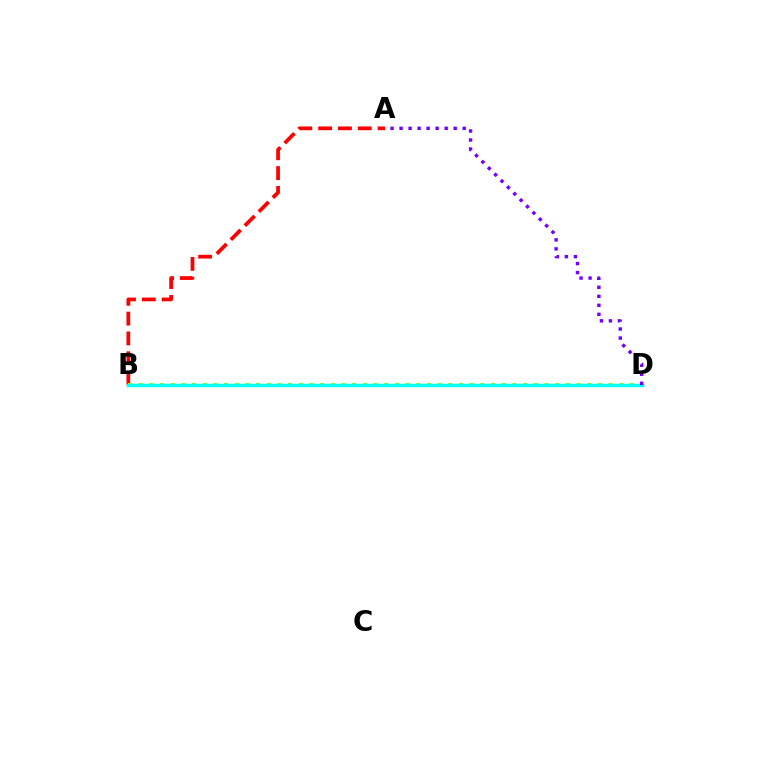{('A', 'B'): [{'color': '#ff0000', 'line_style': 'dashed', 'thickness': 2.69}], ('B', 'D'): [{'color': '#84ff00', 'line_style': 'dotted', 'thickness': 2.9}, {'color': '#00fff6', 'line_style': 'solid', 'thickness': 2.5}], ('A', 'D'): [{'color': '#7200ff', 'line_style': 'dotted', 'thickness': 2.45}]}